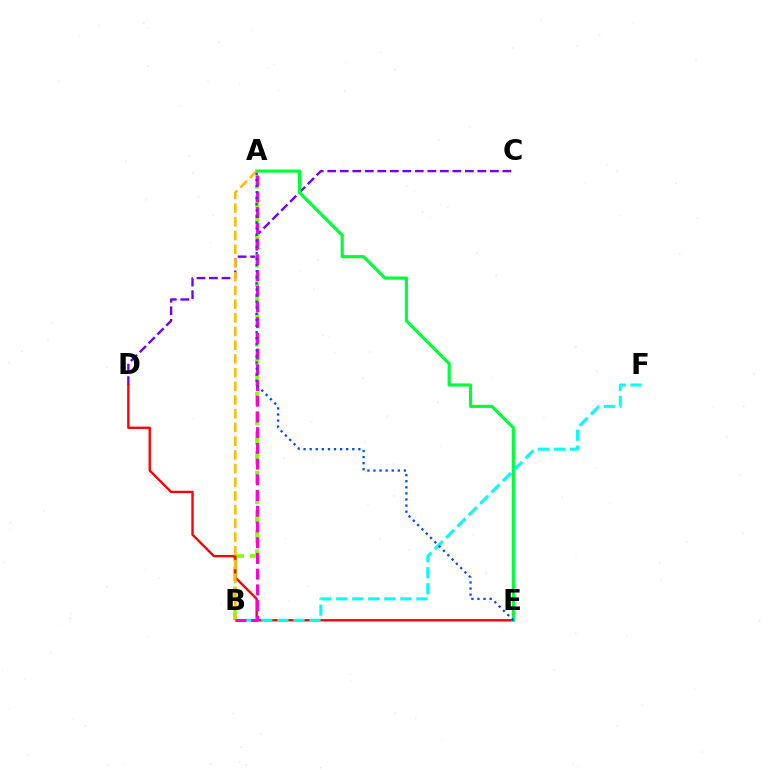{('C', 'D'): [{'color': '#7200ff', 'line_style': 'dashed', 'thickness': 1.7}], ('A', 'B'): [{'color': '#84ff00', 'line_style': 'dashed', 'thickness': 2.68}, {'color': '#ffbd00', 'line_style': 'dashed', 'thickness': 1.86}, {'color': '#ff00cf', 'line_style': 'dashed', 'thickness': 2.14}], ('D', 'E'): [{'color': '#ff0000', 'line_style': 'solid', 'thickness': 1.69}], ('A', 'E'): [{'color': '#00ff39', 'line_style': 'solid', 'thickness': 2.26}, {'color': '#004bff', 'line_style': 'dotted', 'thickness': 1.65}], ('B', 'F'): [{'color': '#00fff6', 'line_style': 'dashed', 'thickness': 2.18}]}